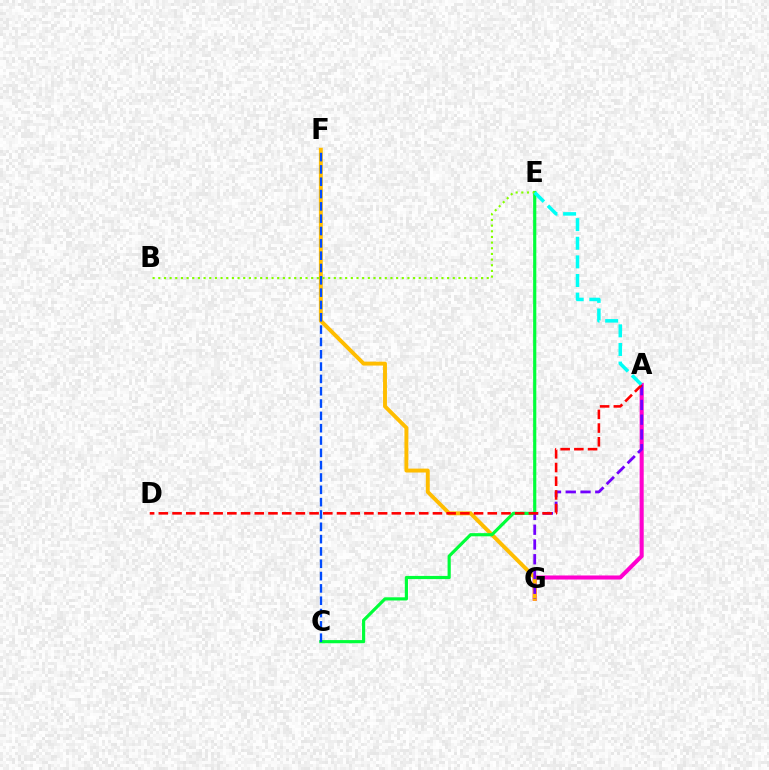{('A', 'G'): [{'color': '#ff00cf', 'line_style': 'solid', 'thickness': 2.92}, {'color': '#7200ff', 'line_style': 'dashed', 'thickness': 2.01}], ('F', 'G'): [{'color': '#ffbd00', 'line_style': 'solid', 'thickness': 2.82}], ('C', 'E'): [{'color': '#00ff39', 'line_style': 'solid', 'thickness': 2.28}], ('B', 'E'): [{'color': '#84ff00', 'line_style': 'dotted', 'thickness': 1.54}], ('A', 'D'): [{'color': '#ff0000', 'line_style': 'dashed', 'thickness': 1.86}], ('A', 'E'): [{'color': '#00fff6', 'line_style': 'dashed', 'thickness': 2.53}], ('C', 'F'): [{'color': '#004bff', 'line_style': 'dashed', 'thickness': 1.67}]}